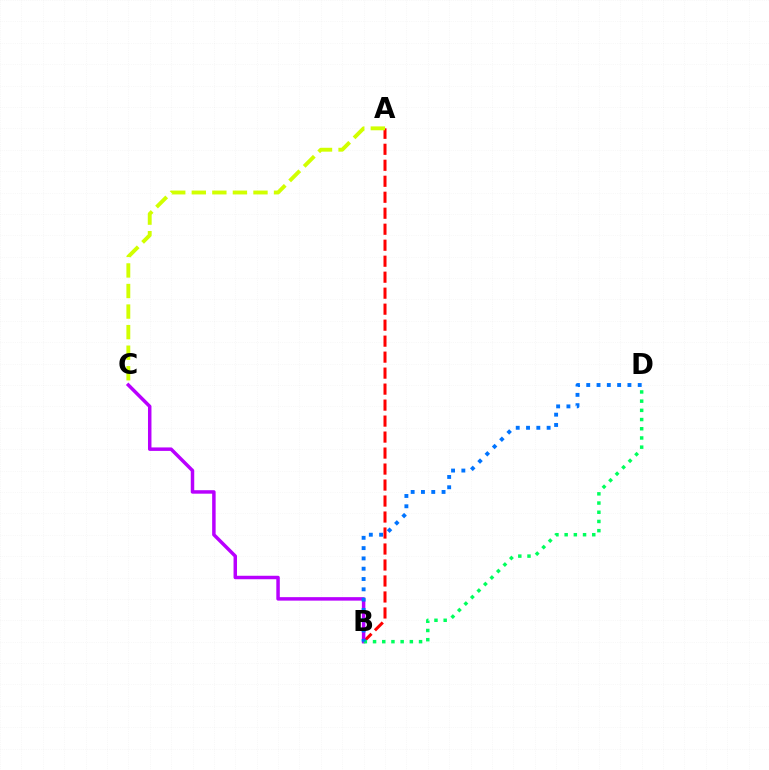{('A', 'B'): [{'color': '#ff0000', 'line_style': 'dashed', 'thickness': 2.17}], ('B', 'C'): [{'color': '#b900ff', 'line_style': 'solid', 'thickness': 2.5}], ('B', 'D'): [{'color': '#00ff5c', 'line_style': 'dotted', 'thickness': 2.5}, {'color': '#0074ff', 'line_style': 'dotted', 'thickness': 2.8}], ('A', 'C'): [{'color': '#d1ff00', 'line_style': 'dashed', 'thickness': 2.79}]}